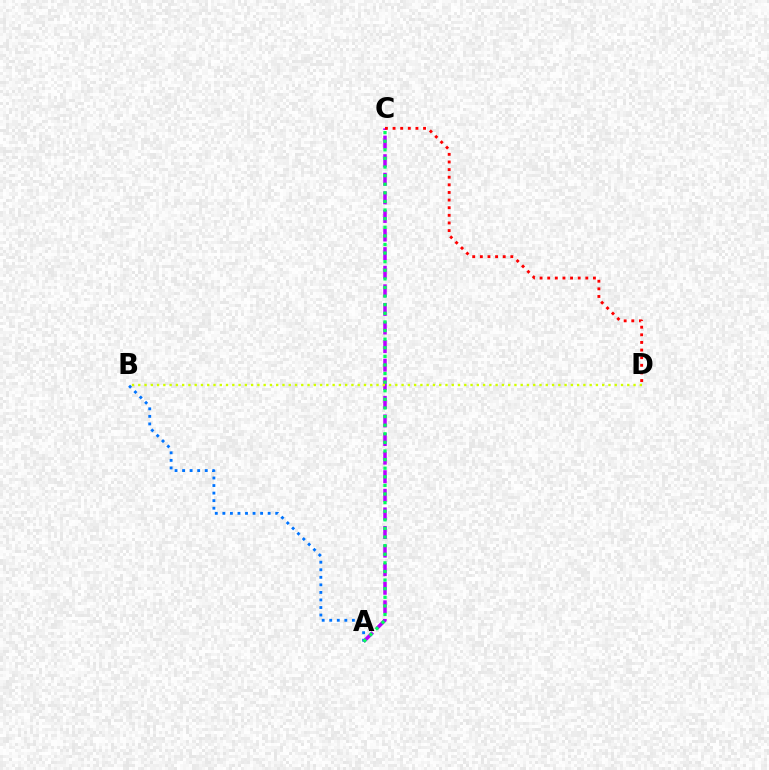{('A', 'B'): [{'color': '#0074ff', 'line_style': 'dotted', 'thickness': 2.05}], ('A', 'C'): [{'color': '#b900ff', 'line_style': 'dashed', 'thickness': 2.53}, {'color': '#00ff5c', 'line_style': 'dotted', 'thickness': 2.34}], ('C', 'D'): [{'color': '#ff0000', 'line_style': 'dotted', 'thickness': 2.07}], ('B', 'D'): [{'color': '#d1ff00', 'line_style': 'dotted', 'thickness': 1.7}]}